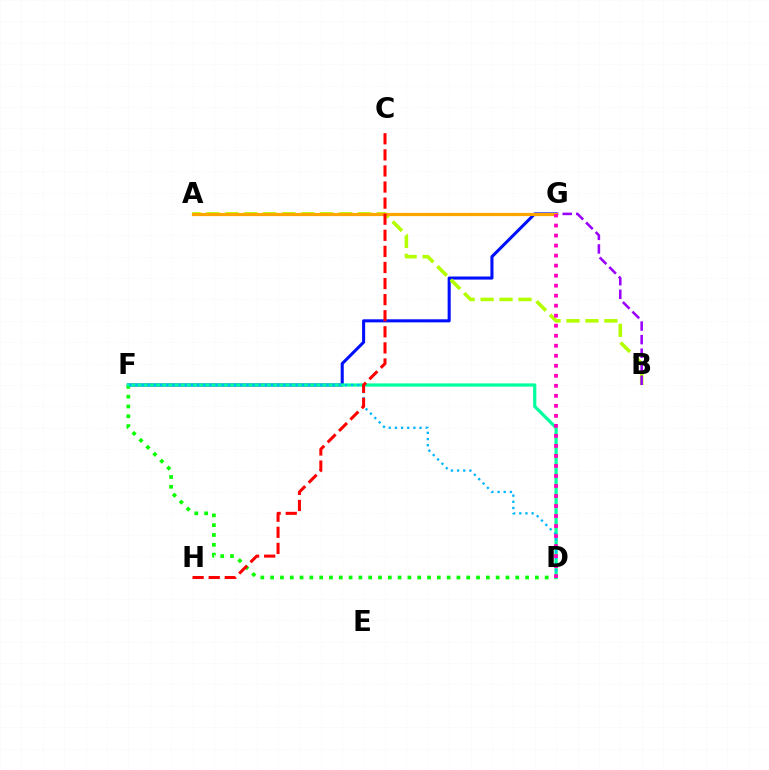{('F', 'G'): [{'color': '#0010ff', 'line_style': 'solid', 'thickness': 2.21}], ('A', 'B'): [{'color': '#b3ff00', 'line_style': 'dashed', 'thickness': 2.57}], ('D', 'F'): [{'color': '#08ff00', 'line_style': 'dotted', 'thickness': 2.66}, {'color': '#00ff9d', 'line_style': 'solid', 'thickness': 2.31}, {'color': '#00b5ff', 'line_style': 'dotted', 'thickness': 1.67}], ('B', 'G'): [{'color': '#9b00ff', 'line_style': 'dashed', 'thickness': 1.84}], ('A', 'G'): [{'color': '#ffa500', 'line_style': 'solid', 'thickness': 2.29}], ('C', 'H'): [{'color': '#ff0000', 'line_style': 'dashed', 'thickness': 2.19}], ('D', 'G'): [{'color': '#ff00bd', 'line_style': 'dotted', 'thickness': 2.72}]}